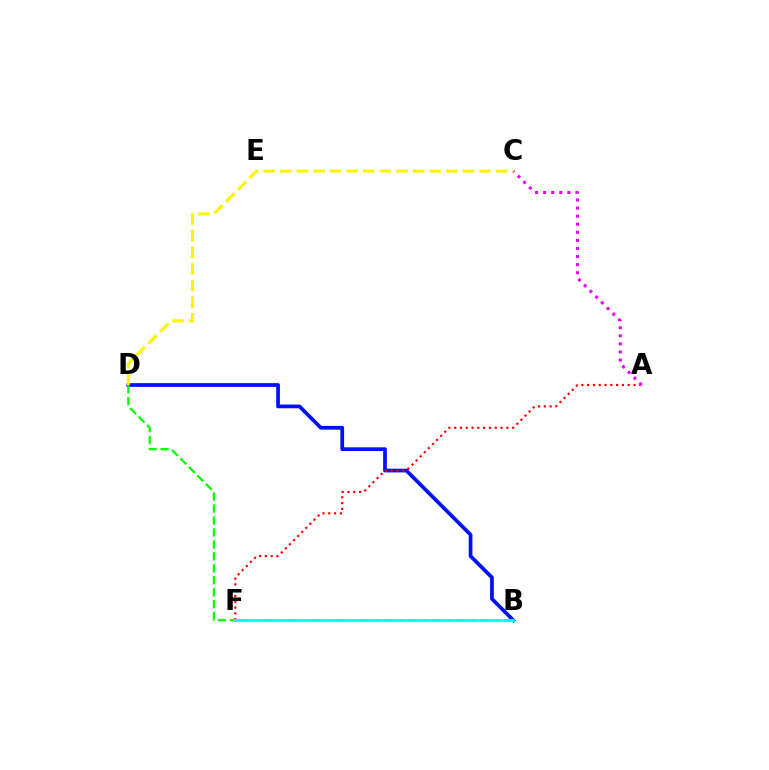{('B', 'D'): [{'color': '#0010ff', 'line_style': 'solid', 'thickness': 2.69}, {'color': '#08ff00', 'line_style': 'dashed', 'thickness': 1.62}], ('A', 'F'): [{'color': '#ff0000', 'line_style': 'dotted', 'thickness': 1.57}], ('A', 'C'): [{'color': '#ee00ff', 'line_style': 'dotted', 'thickness': 2.19}], ('C', 'D'): [{'color': '#fcf500', 'line_style': 'dashed', 'thickness': 2.26}], ('B', 'F'): [{'color': '#00fff6', 'line_style': 'solid', 'thickness': 2.01}]}